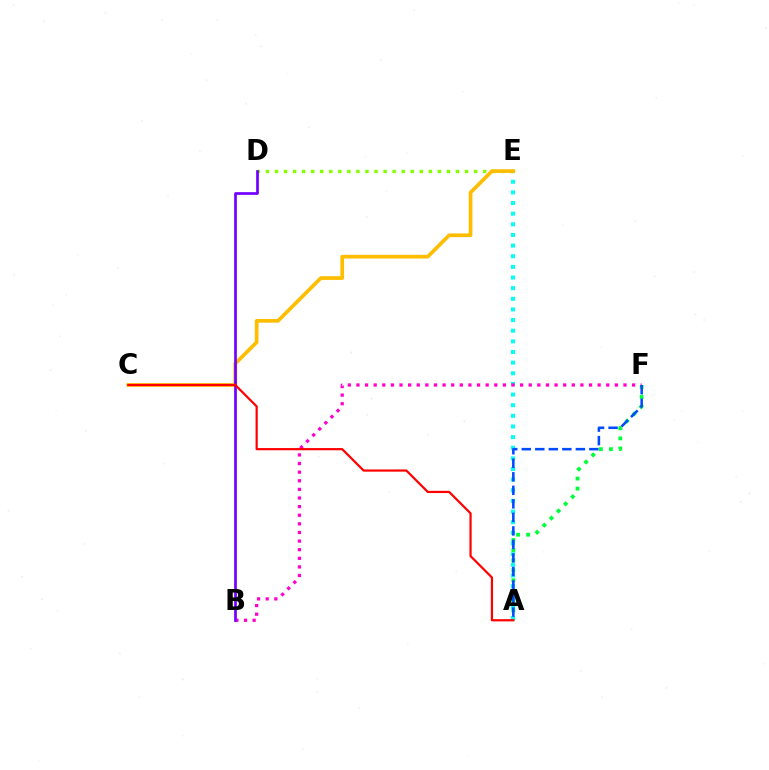{('D', 'E'): [{'color': '#84ff00', 'line_style': 'dotted', 'thickness': 2.46}], ('A', 'F'): [{'color': '#00ff39', 'line_style': 'dotted', 'thickness': 2.73}, {'color': '#004bff', 'line_style': 'dashed', 'thickness': 1.84}], ('A', 'E'): [{'color': '#00fff6', 'line_style': 'dotted', 'thickness': 2.89}], ('B', 'F'): [{'color': '#ff00cf', 'line_style': 'dotted', 'thickness': 2.34}], ('C', 'E'): [{'color': '#ffbd00', 'line_style': 'solid', 'thickness': 2.66}], ('B', 'D'): [{'color': '#7200ff', 'line_style': 'solid', 'thickness': 1.95}], ('A', 'C'): [{'color': '#ff0000', 'line_style': 'solid', 'thickness': 1.59}]}